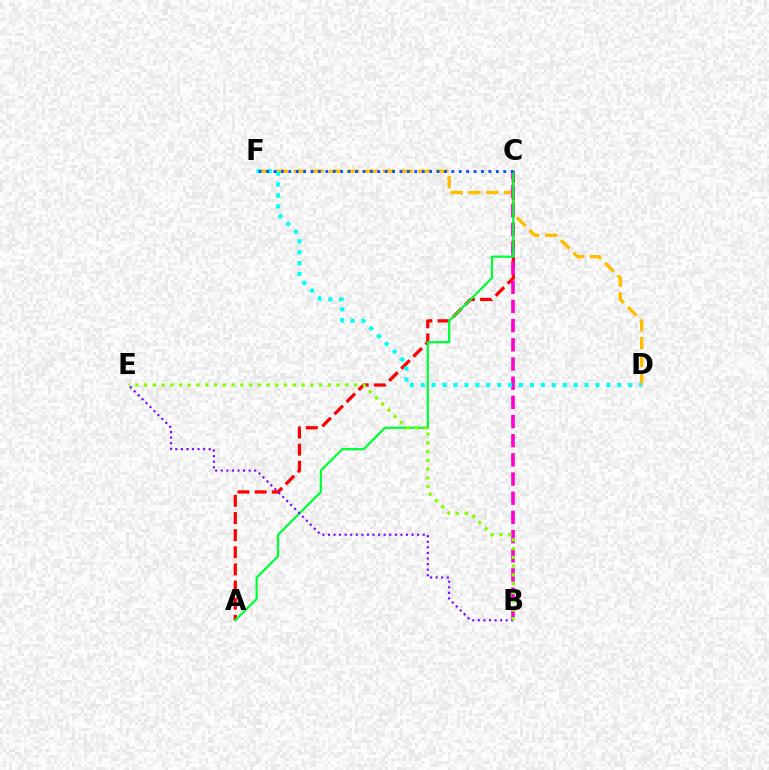{('A', 'C'): [{'color': '#ff0000', 'line_style': 'dashed', 'thickness': 2.33}, {'color': '#00ff39', 'line_style': 'solid', 'thickness': 1.62}], ('D', 'F'): [{'color': '#ffbd00', 'line_style': 'dashed', 'thickness': 2.42}, {'color': '#00fff6', 'line_style': 'dotted', 'thickness': 2.97}], ('B', 'C'): [{'color': '#ff00cf', 'line_style': 'dashed', 'thickness': 2.61}], ('B', 'E'): [{'color': '#7200ff', 'line_style': 'dotted', 'thickness': 1.51}, {'color': '#84ff00', 'line_style': 'dotted', 'thickness': 2.38}], ('C', 'F'): [{'color': '#004bff', 'line_style': 'dotted', 'thickness': 2.01}]}